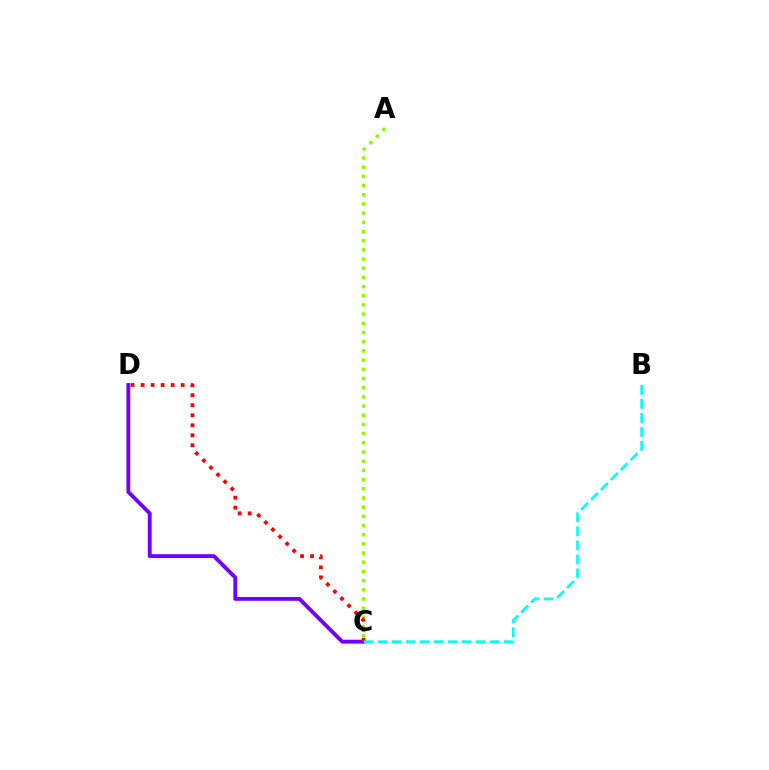{('A', 'C'): [{'color': '#84ff00', 'line_style': 'dotted', 'thickness': 2.5}], ('C', 'D'): [{'color': '#7200ff', 'line_style': 'solid', 'thickness': 2.77}, {'color': '#ff0000', 'line_style': 'dotted', 'thickness': 2.72}], ('B', 'C'): [{'color': '#00fff6', 'line_style': 'dashed', 'thickness': 1.9}]}